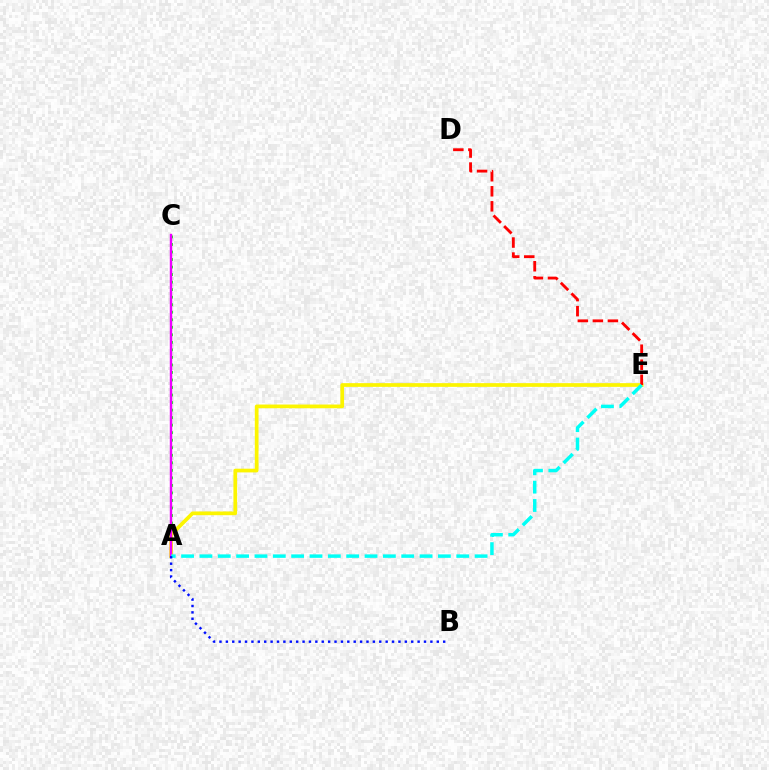{('A', 'C'): [{'color': '#08ff00', 'line_style': 'dotted', 'thickness': 2.05}, {'color': '#ee00ff', 'line_style': 'solid', 'thickness': 1.74}], ('A', 'E'): [{'color': '#fcf500', 'line_style': 'solid', 'thickness': 2.67}, {'color': '#00fff6', 'line_style': 'dashed', 'thickness': 2.49}], ('D', 'E'): [{'color': '#ff0000', 'line_style': 'dashed', 'thickness': 2.04}], ('A', 'B'): [{'color': '#0010ff', 'line_style': 'dotted', 'thickness': 1.74}]}